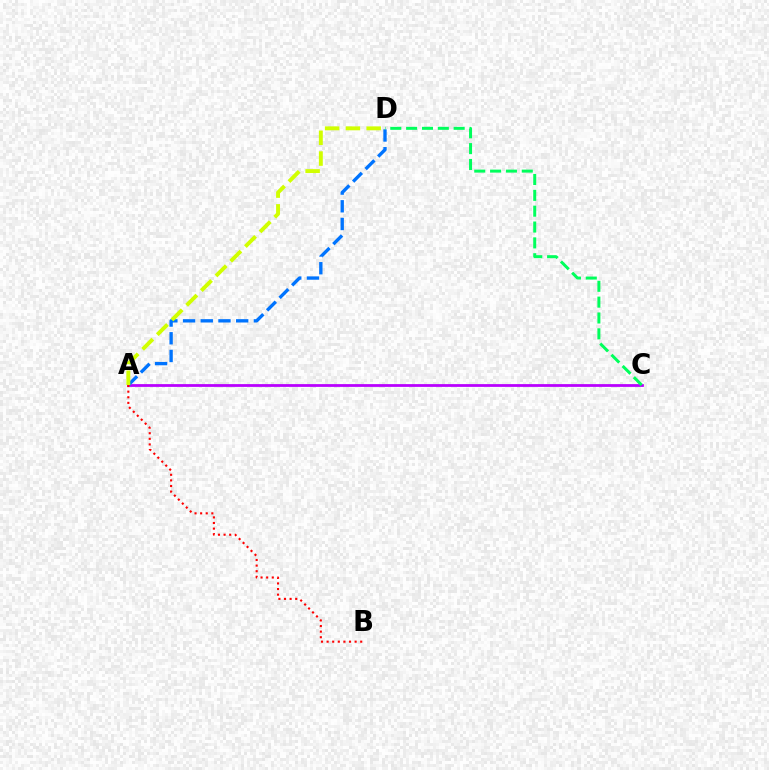{('A', 'C'): [{'color': '#b900ff', 'line_style': 'solid', 'thickness': 2.0}], ('A', 'D'): [{'color': '#0074ff', 'line_style': 'dashed', 'thickness': 2.4}, {'color': '#d1ff00', 'line_style': 'dashed', 'thickness': 2.82}], ('C', 'D'): [{'color': '#00ff5c', 'line_style': 'dashed', 'thickness': 2.15}], ('A', 'B'): [{'color': '#ff0000', 'line_style': 'dotted', 'thickness': 1.52}]}